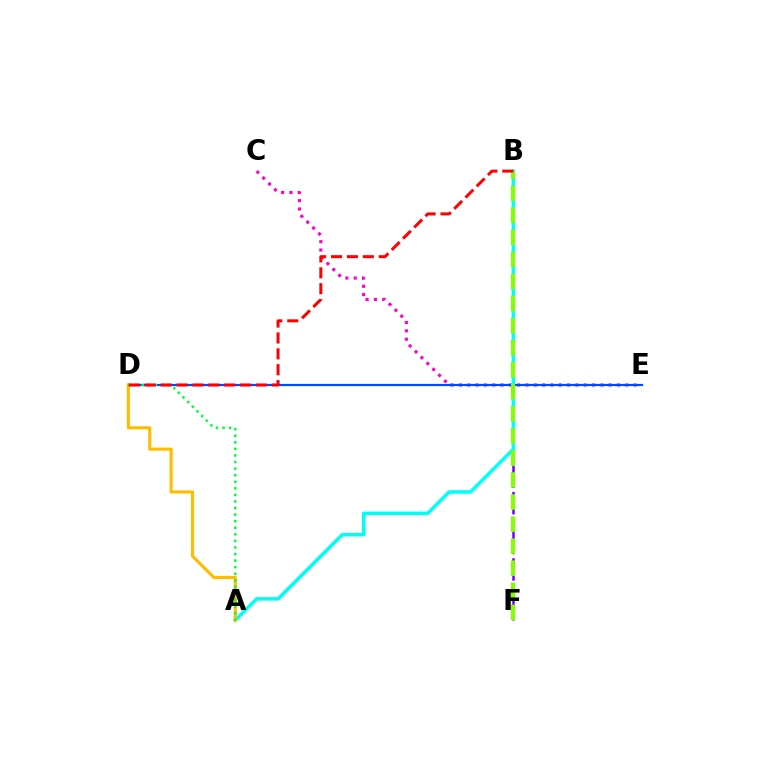{('B', 'F'): [{'color': '#7200ff', 'line_style': 'dashed', 'thickness': 1.8}, {'color': '#84ff00', 'line_style': 'dashed', 'thickness': 3.0}], ('C', 'E'): [{'color': '#ff00cf', 'line_style': 'dotted', 'thickness': 2.26}], ('D', 'E'): [{'color': '#004bff', 'line_style': 'solid', 'thickness': 1.59}], ('A', 'B'): [{'color': '#00fff6', 'line_style': 'solid', 'thickness': 2.53}], ('A', 'D'): [{'color': '#ffbd00', 'line_style': 'solid', 'thickness': 2.26}, {'color': '#00ff39', 'line_style': 'dotted', 'thickness': 1.79}], ('B', 'D'): [{'color': '#ff0000', 'line_style': 'dashed', 'thickness': 2.16}]}